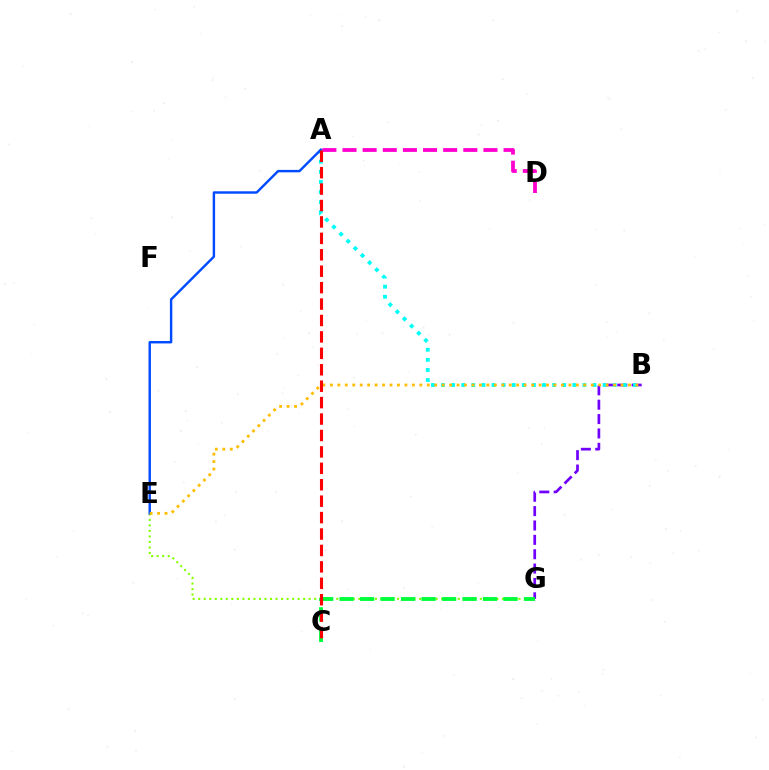{('E', 'G'): [{'color': '#84ff00', 'line_style': 'dotted', 'thickness': 1.5}], ('B', 'G'): [{'color': '#7200ff', 'line_style': 'dashed', 'thickness': 1.95}], ('A', 'B'): [{'color': '#00fff6', 'line_style': 'dotted', 'thickness': 2.74}], ('A', 'E'): [{'color': '#004bff', 'line_style': 'solid', 'thickness': 1.75}], ('B', 'E'): [{'color': '#ffbd00', 'line_style': 'dotted', 'thickness': 2.02}], ('C', 'G'): [{'color': '#00ff39', 'line_style': 'dashed', 'thickness': 2.78}], ('A', 'D'): [{'color': '#ff00cf', 'line_style': 'dashed', 'thickness': 2.74}], ('A', 'C'): [{'color': '#ff0000', 'line_style': 'dashed', 'thickness': 2.23}]}